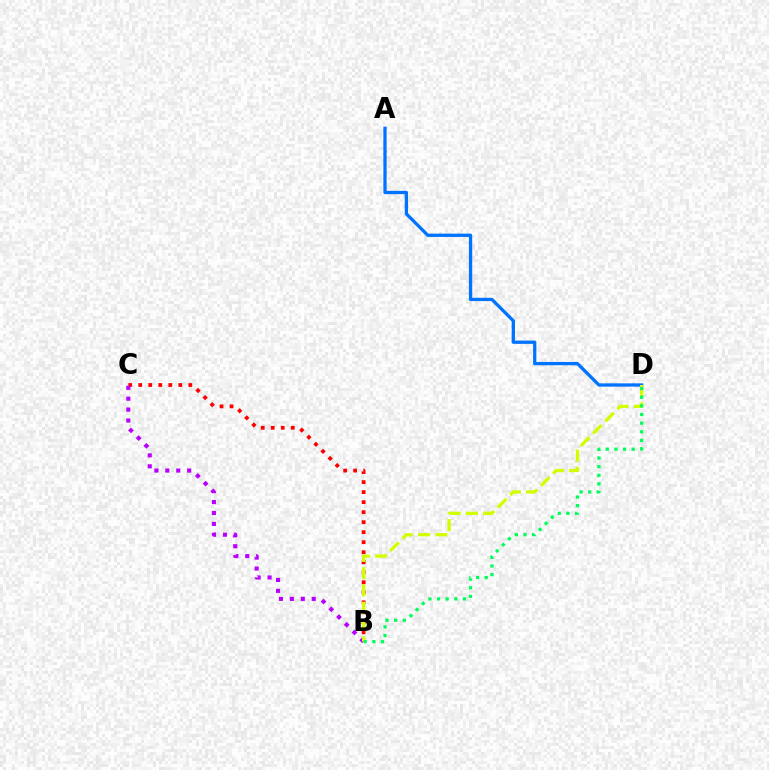{('B', 'C'): [{'color': '#ff0000', 'line_style': 'dotted', 'thickness': 2.72}, {'color': '#b900ff', 'line_style': 'dotted', 'thickness': 2.97}], ('A', 'D'): [{'color': '#0074ff', 'line_style': 'solid', 'thickness': 2.37}], ('B', 'D'): [{'color': '#d1ff00', 'line_style': 'dashed', 'thickness': 2.35}, {'color': '#00ff5c', 'line_style': 'dotted', 'thickness': 2.34}]}